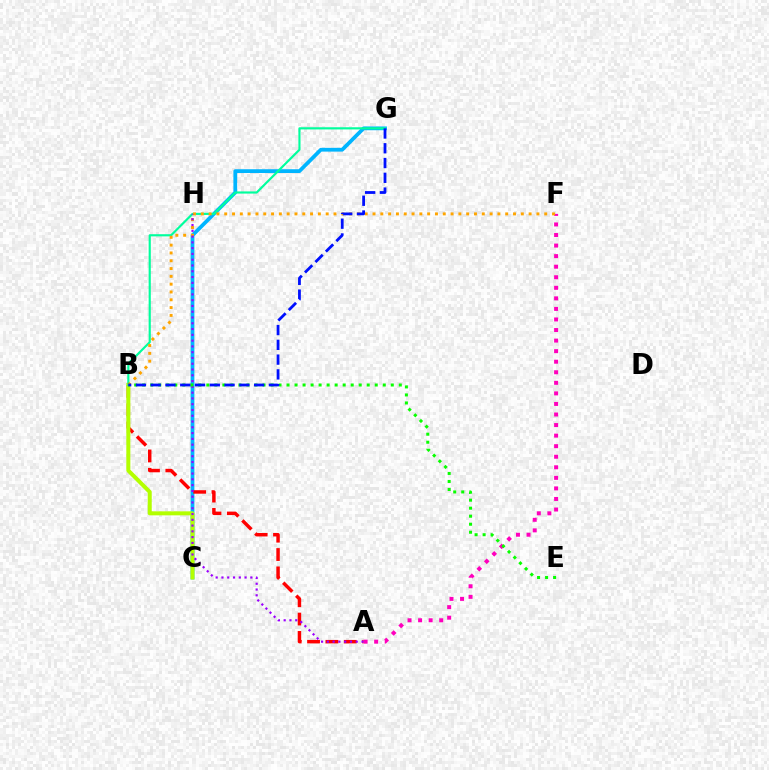{('C', 'G'): [{'color': '#00b5ff', 'line_style': 'solid', 'thickness': 2.71}], ('A', 'B'): [{'color': '#ff0000', 'line_style': 'dashed', 'thickness': 2.49}], ('A', 'F'): [{'color': '#ff00bd', 'line_style': 'dotted', 'thickness': 2.87}], ('B', 'C'): [{'color': '#b3ff00', 'line_style': 'solid', 'thickness': 2.89}], ('B', 'G'): [{'color': '#00ff9d', 'line_style': 'solid', 'thickness': 1.56}, {'color': '#0010ff', 'line_style': 'dashed', 'thickness': 2.01}], ('B', 'F'): [{'color': '#ffa500', 'line_style': 'dotted', 'thickness': 2.12}], ('A', 'H'): [{'color': '#9b00ff', 'line_style': 'dotted', 'thickness': 1.57}], ('B', 'E'): [{'color': '#08ff00', 'line_style': 'dotted', 'thickness': 2.18}]}